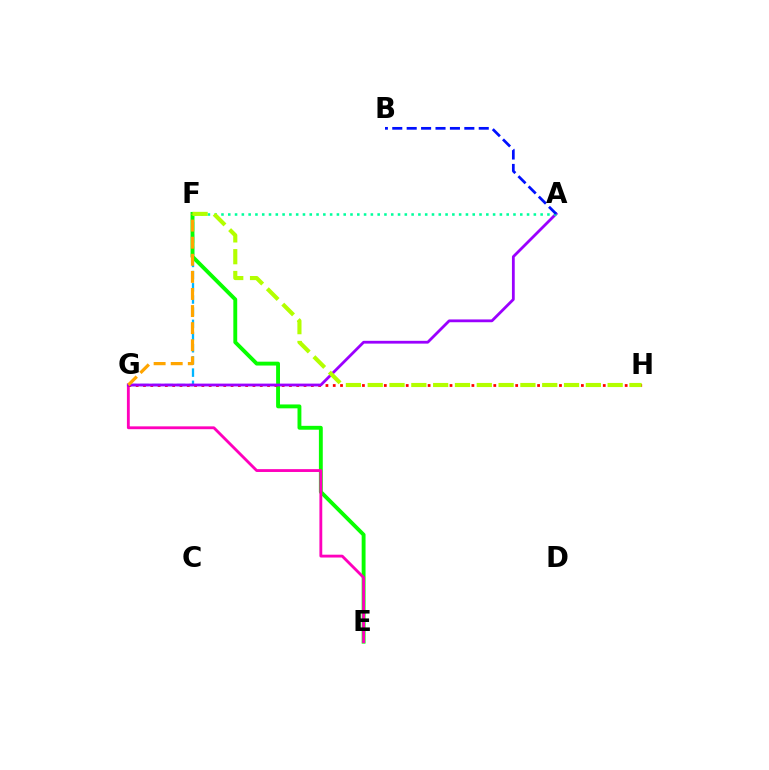{('F', 'G'): [{'color': '#00b5ff', 'line_style': 'dashed', 'thickness': 1.66}, {'color': '#ffa500', 'line_style': 'dashed', 'thickness': 2.32}], ('E', 'F'): [{'color': '#08ff00', 'line_style': 'solid', 'thickness': 2.79}], ('E', 'G'): [{'color': '#ff00bd', 'line_style': 'solid', 'thickness': 2.04}], ('G', 'H'): [{'color': '#ff0000', 'line_style': 'dotted', 'thickness': 1.98}], ('A', 'G'): [{'color': '#9b00ff', 'line_style': 'solid', 'thickness': 2.01}], ('A', 'F'): [{'color': '#00ff9d', 'line_style': 'dotted', 'thickness': 1.84}], ('F', 'H'): [{'color': '#b3ff00', 'line_style': 'dashed', 'thickness': 2.96}], ('A', 'B'): [{'color': '#0010ff', 'line_style': 'dashed', 'thickness': 1.96}]}